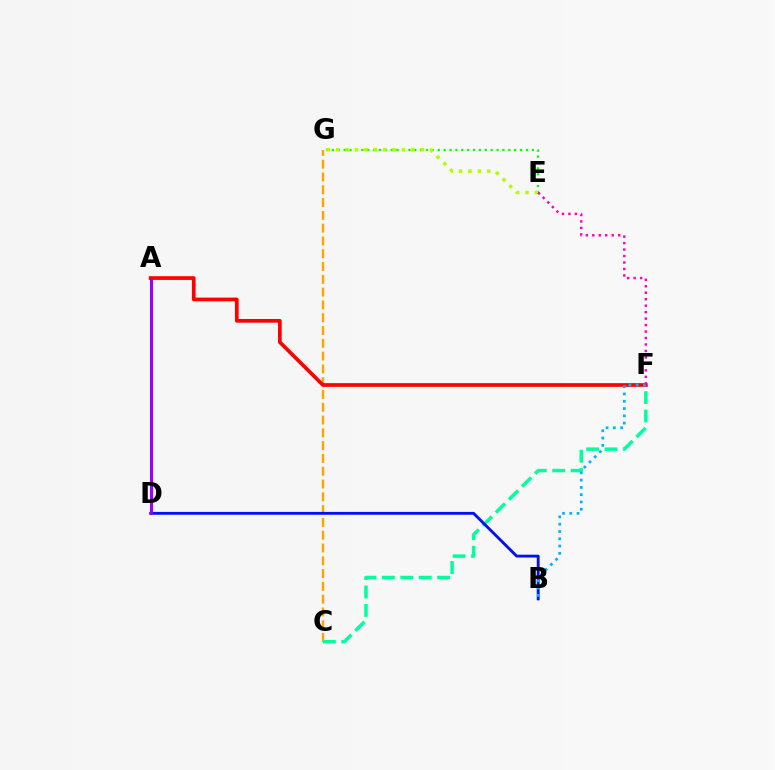{('E', 'G'): [{'color': '#08ff00', 'line_style': 'dotted', 'thickness': 1.6}, {'color': '#b3ff00', 'line_style': 'dotted', 'thickness': 2.56}], ('C', 'G'): [{'color': '#ffa500', 'line_style': 'dashed', 'thickness': 1.74}], ('C', 'F'): [{'color': '#00ff9d', 'line_style': 'dashed', 'thickness': 2.5}], ('B', 'D'): [{'color': '#0010ff', 'line_style': 'solid', 'thickness': 2.05}], ('A', 'D'): [{'color': '#9b00ff', 'line_style': 'solid', 'thickness': 2.2}], ('A', 'F'): [{'color': '#ff0000', 'line_style': 'solid', 'thickness': 2.67}], ('B', 'F'): [{'color': '#00b5ff', 'line_style': 'dotted', 'thickness': 1.98}], ('E', 'F'): [{'color': '#ff00bd', 'line_style': 'dotted', 'thickness': 1.76}]}